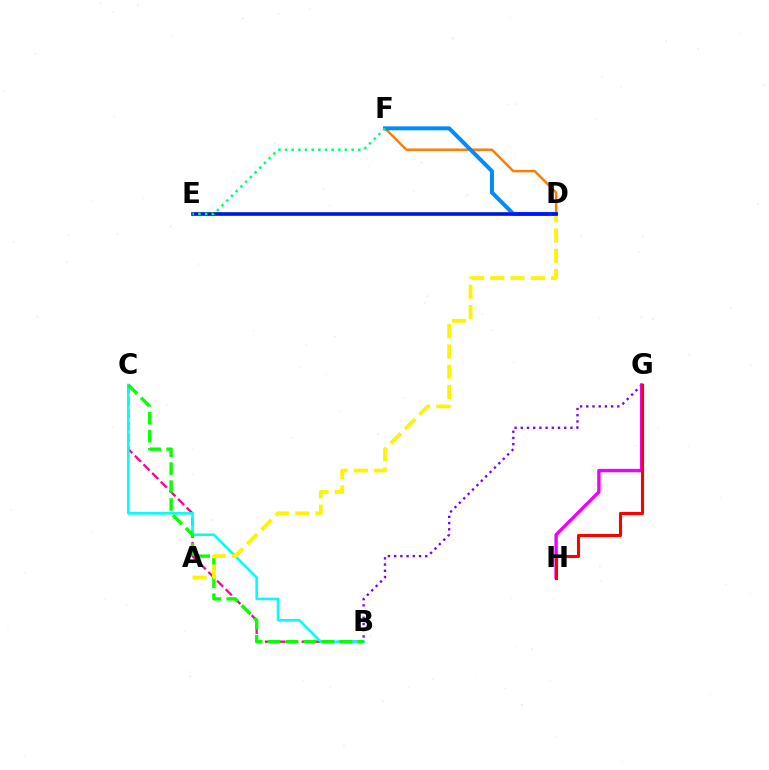{('B', 'C'): [{'color': '#ff0094', 'line_style': 'dashed', 'thickness': 1.66}, {'color': '#00fff6', 'line_style': 'solid', 'thickness': 1.85}, {'color': '#08ff00', 'line_style': 'dashed', 'thickness': 2.44}], ('D', 'E'): [{'color': '#84ff00', 'line_style': 'solid', 'thickness': 2.8}, {'color': '#0010ff', 'line_style': 'solid', 'thickness': 2.52}], ('B', 'G'): [{'color': '#7200ff', 'line_style': 'dotted', 'thickness': 1.69}], ('D', 'F'): [{'color': '#ff7c00', 'line_style': 'solid', 'thickness': 1.76}, {'color': '#008cff', 'line_style': 'solid', 'thickness': 2.86}], ('A', 'D'): [{'color': '#fcf500', 'line_style': 'dashed', 'thickness': 2.75}], ('G', 'H'): [{'color': '#ee00ff', 'line_style': 'solid', 'thickness': 2.43}, {'color': '#ff0000', 'line_style': 'solid', 'thickness': 2.22}], ('E', 'F'): [{'color': '#00ff74', 'line_style': 'dotted', 'thickness': 1.81}]}